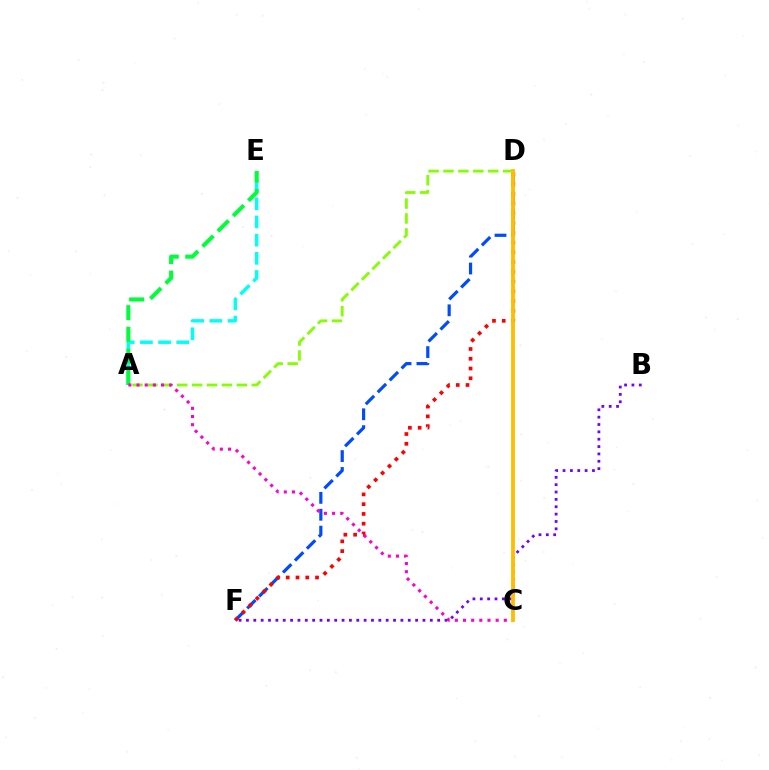{('A', 'E'): [{'color': '#00fff6', 'line_style': 'dashed', 'thickness': 2.47}, {'color': '#00ff39', 'line_style': 'dashed', 'thickness': 2.93}], ('D', 'F'): [{'color': '#004bff', 'line_style': 'dashed', 'thickness': 2.29}, {'color': '#ff0000', 'line_style': 'dotted', 'thickness': 2.65}], ('A', 'D'): [{'color': '#84ff00', 'line_style': 'dashed', 'thickness': 2.03}], ('A', 'C'): [{'color': '#ff00cf', 'line_style': 'dotted', 'thickness': 2.22}], ('B', 'F'): [{'color': '#7200ff', 'line_style': 'dotted', 'thickness': 2.0}], ('C', 'D'): [{'color': '#ffbd00', 'line_style': 'solid', 'thickness': 2.75}]}